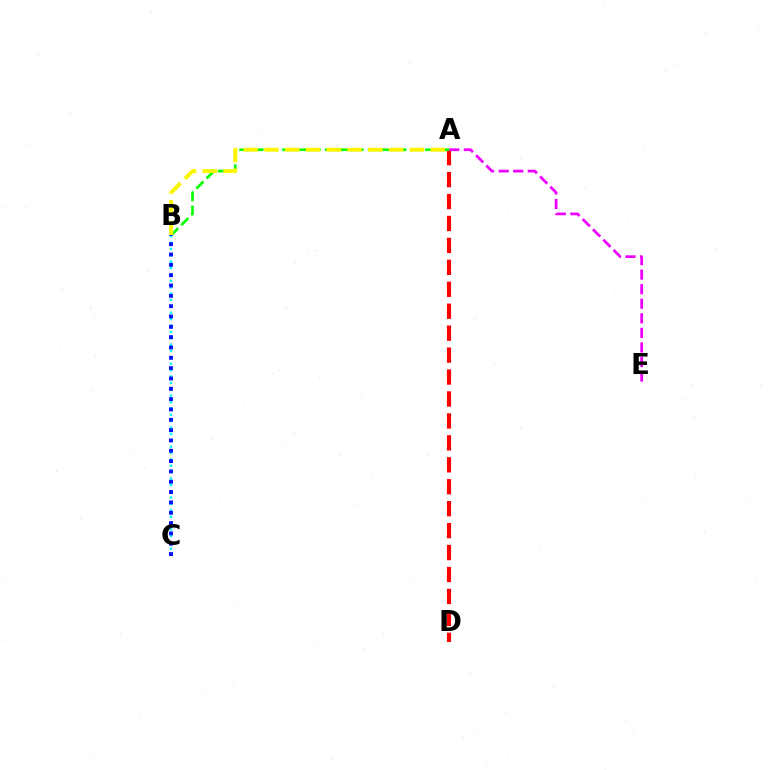{('A', 'D'): [{'color': '#ff0000', 'line_style': 'dashed', 'thickness': 2.98}], ('A', 'B'): [{'color': '#08ff00', 'line_style': 'dashed', 'thickness': 1.94}, {'color': '#fcf500', 'line_style': 'dashed', 'thickness': 2.82}], ('B', 'C'): [{'color': '#00fff6', 'line_style': 'dotted', 'thickness': 1.73}, {'color': '#0010ff', 'line_style': 'dotted', 'thickness': 2.81}], ('A', 'E'): [{'color': '#ee00ff', 'line_style': 'dashed', 'thickness': 1.98}]}